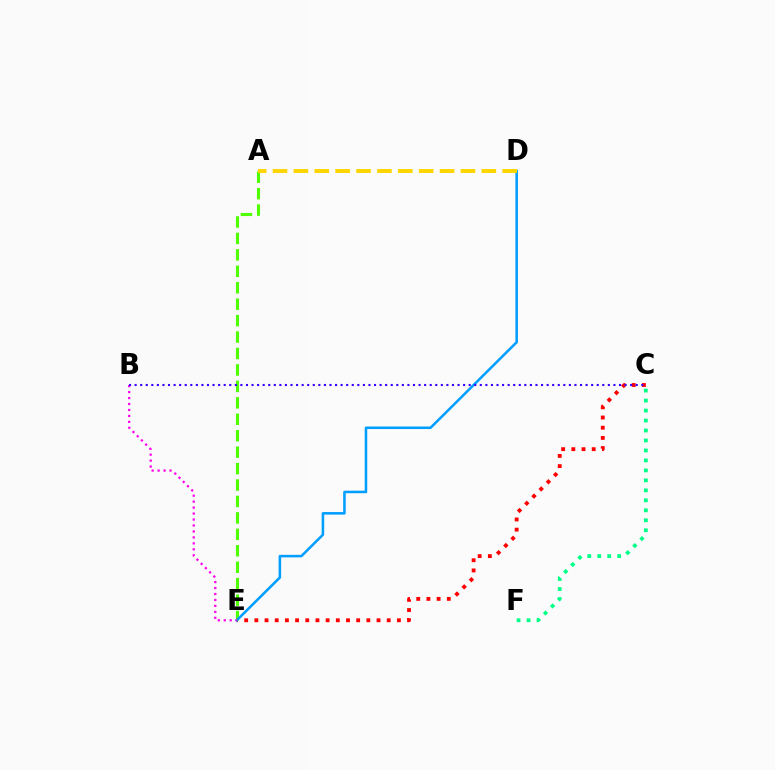{('A', 'E'): [{'color': '#4fff00', 'line_style': 'dashed', 'thickness': 2.23}], ('C', 'E'): [{'color': '#ff0000', 'line_style': 'dotted', 'thickness': 2.77}], ('D', 'E'): [{'color': '#009eff', 'line_style': 'solid', 'thickness': 1.83}], ('B', 'E'): [{'color': '#ff00ed', 'line_style': 'dotted', 'thickness': 1.62}], ('A', 'D'): [{'color': '#ffd500', 'line_style': 'dashed', 'thickness': 2.84}], ('C', 'F'): [{'color': '#00ff86', 'line_style': 'dotted', 'thickness': 2.71}], ('B', 'C'): [{'color': '#3700ff', 'line_style': 'dotted', 'thickness': 1.51}]}